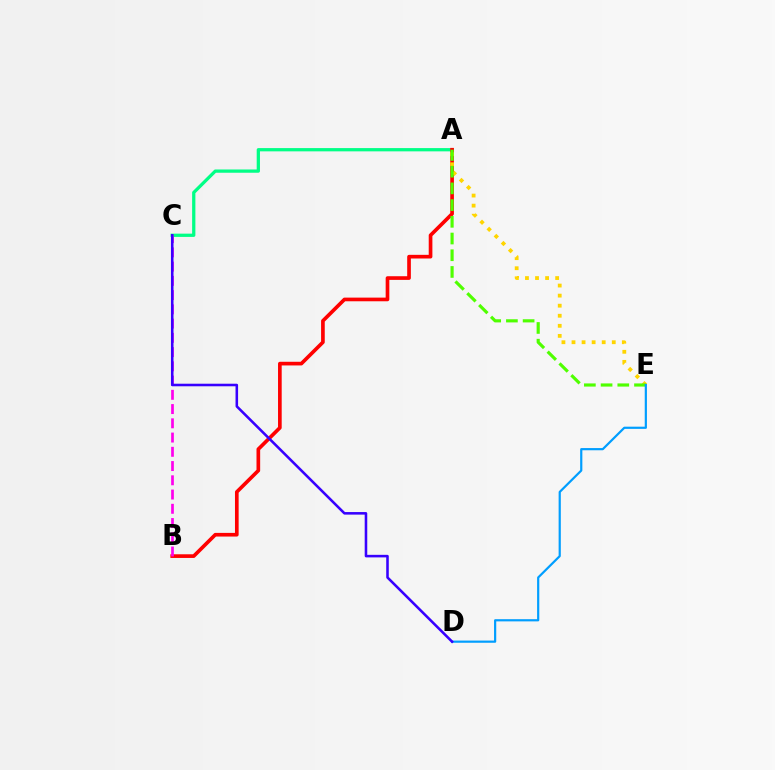{('A', 'C'): [{'color': '#00ff86', 'line_style': 'solid', 'thickness': 2.35}], ('A', 'B'): [{'color': '#ff0000', 'line_style': 'solid', 'thickness': 2.64}], ('A', 'E'): [{'color': '#ffd500', 'line_style': 'dotted', 'thickness': 2.73}, {'color': '#4fff00', 'line_style': 'dashed', 'thickness': 2.27}], ('D', 'E'): [{'color': '#009eff', 'line_style': 'solid', 'thickness': 1.58}], ('B', 'C'): [{'color': '#ff00ed', 'line_style': 'dashed', 'thickness': 1.94}], ('C', 'D'): [{'color': '#3700ff', 'line_style': 'solid', 'thickness': 1.84}]}